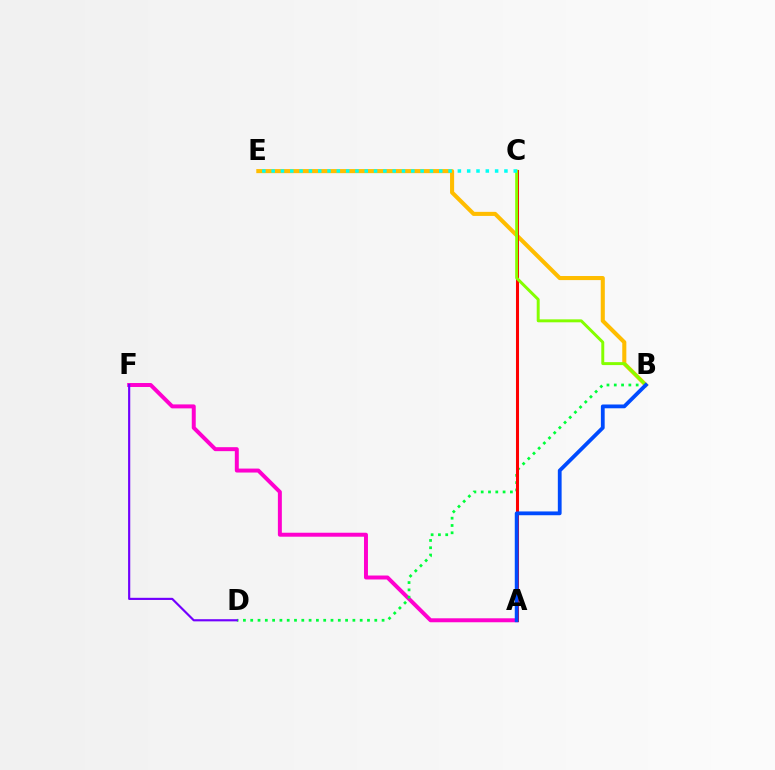{('A', 'F'): [{'color': '#ff00cf', 'line_style': 'solid', 'thickness': 2.86}], ('B', 'D'): [{'color': '#00ff39', 'line_style': 'dotted', 'thickness': 1.98}], ('B', 'E'): [{'color': '#ffbd00', 'line_style': 'solid', 'thickness': 2.94}], ('A', 'C'): [{'color': '#ff0000', 'line_style': 'solid', 'thickness': 2.19}], ('B', 'C'): [{'color': '#84ff00', 'line_style': 'solid', 'thickness': 2.13}], ('C', 'E'): [{'color': '#00fff6', 'line_style': 'dotted', 'thickness': 2.53}], ('A', 'B'): [{'color': '#004bff', 'line_style': 'solid', 'thickness': 2.73}], ('D', 'F'): [{'color': '#7200ff', 'line_style': 'solid', 'thickness': 1.56}]}